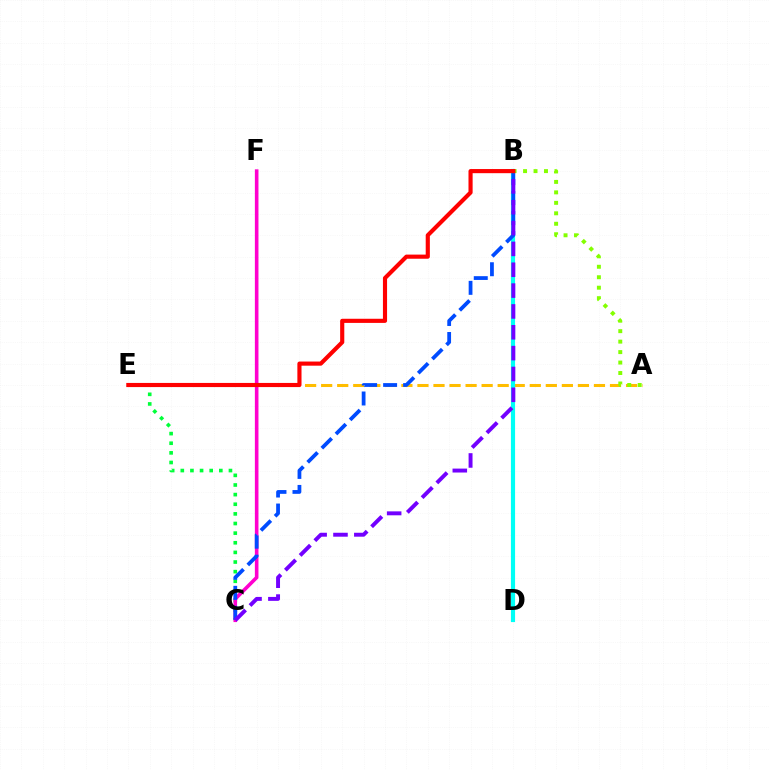{('A', 'E'): [{'color': '#ffbd00', 'line_style': 'dashed', 'thickness': 2.18}], ('C', 'E'): [{'color': '#00ff39', 'line_style': 'dotted', 'thickness': 2.62}], ('B', 'D'): [{'color': '#00fff6', 'line_style': 'solid', 'thickness': 2.99}], ('C', 'F'): [{'color': '#ff00cf', 'line_style': 'solid', 'thickness': 2.59}], ('B', 'C'): [{'color': '#004bff', 'line_style': 'dashed', 'thickness': 2.72}, {'color': '#7200ff', 'line_style': 'dashed', 'thickness': 2.83}], ('A', 'B'): [{'color': '#84ff00', 'line_style': 'dotted', 'thickness': 2.84}], ('B', 'E'): [{'color': '#ff0000', 'line_style': 'solid', 'thickness': 2.98}]}